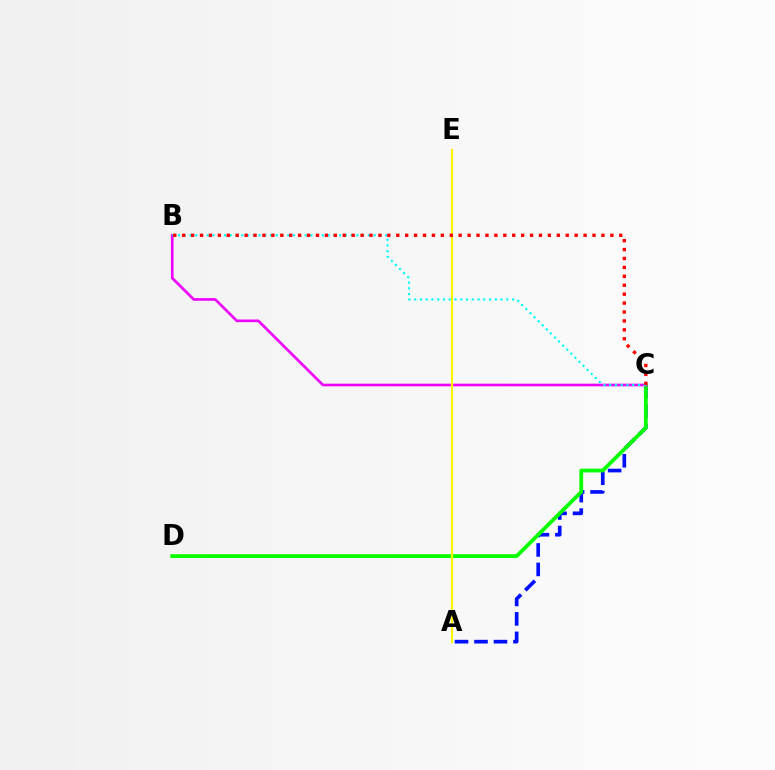{('A', 'C'): [{'color': '#0010ff', 'line_style': 'dashed', 'thickness': 2.65}], ('C', 'D'): [{'color': '#08ff00', 'line_style': 'solid', 'thickness': 2.72}], ('B', 'C'): [{'color': '#ee00ff', 'line_style': 'solid', 'thickness': 1.9}, {'color': '#00fff6', 'line_style': 'dotted', 'thickness': 1.56}, {'color': '#ff0000', 'line_style': 'dotted', 'thickness': 2.42}], ('A', 'E'): [{'color': '#fcf500', 'line_style': 'solid', 'thickness': 1.58}]}